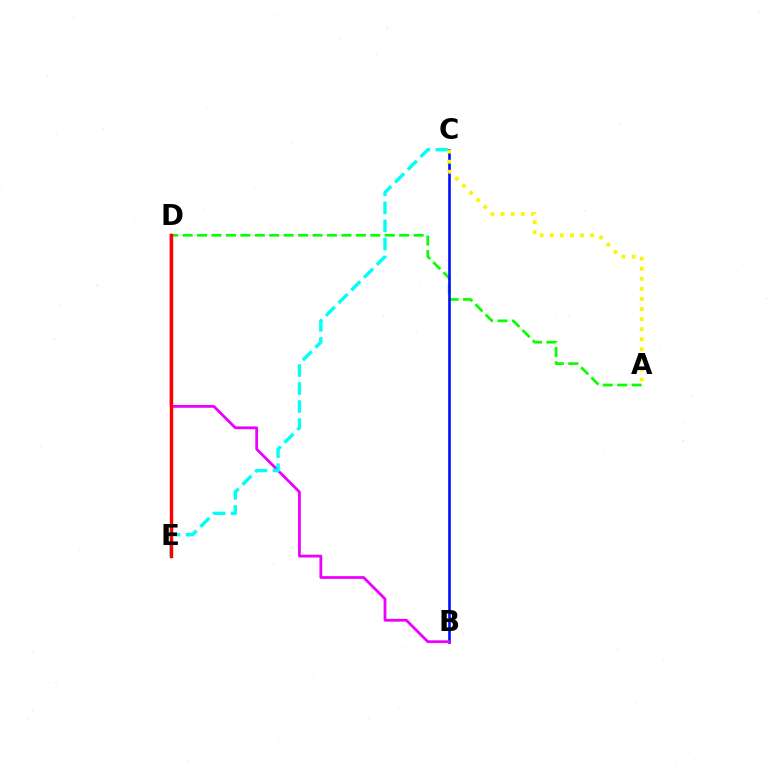{('A', 'D'): [{'color': '#08ff00', 'line_style': 'dashed', 'thickness': 1.96}], ('B', 'C'): [{'color': '#0010ff', 'line_style': 'solid', 'thickness': 1.89}], ('B', 'D'): [{'color': '#ee00ff', 'line_style': 'solid', 'thickness': 2.0}], ('C', 'E'): [{'color': '#00fff6', 'line_style': 'dashed', 'thickness': 2.45}], ('D', 'E'): [{'color': '#ff0000', 'line_style': 'solid', 'thickness': 2.46}], ('A', 'C'): [{'color': '#fcf500', 'line_style': 'dotted', 'thickness': 2.74}]}